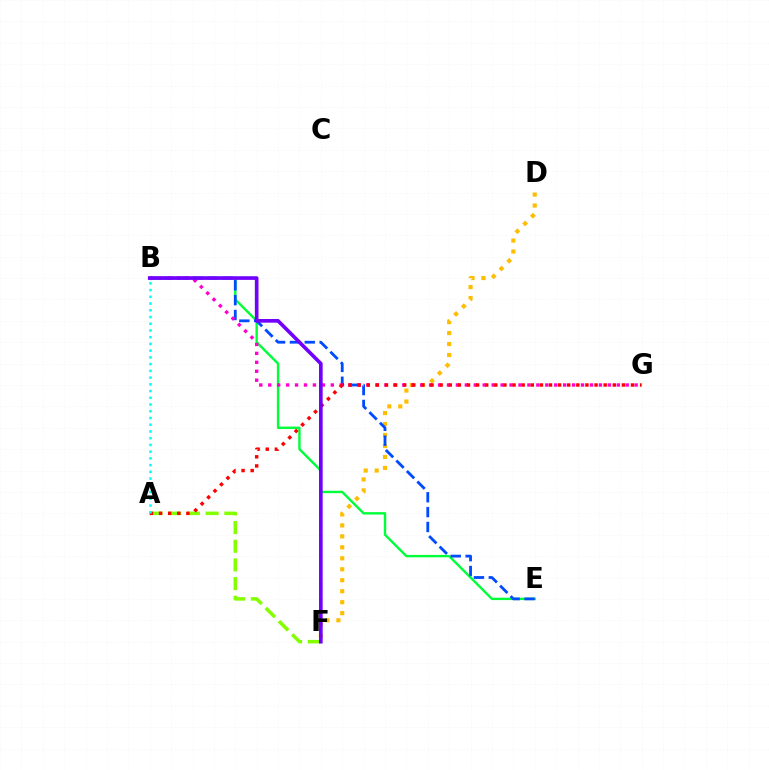{('D', 'F'): [{'color': '#ffbd00', 'line_style': 'dotted', 'thickness': 2.98}], ('B', 'E'): [{'color': '#00ff39', 'line_style': 'solid', 'thickness': 1.73}, {'color': '#004bff', 'line_style': 'dashed', 'thickness': 2.02}], ('B', 'G'): [{'color': '#ff00cf', 'line_style': 'dotted', 'thickness': 2.43}], ('A', 'F'): [{'color': '#84ff00', 'line_style': 'dashed', 'thickness': 2.54}], ('A', 'G'): [{'color': '#ff0000', 'line_style': 'dotted', 'thickness': 2.48}], ('B', 'F'): [{'color': '#7200ff', 'line_style': 'solid', 'thickness': 2.63}], ('A', 'B'): [{'color': '#00fff6', 'line_style': 'dotted', 'thickness': 1.83}]}